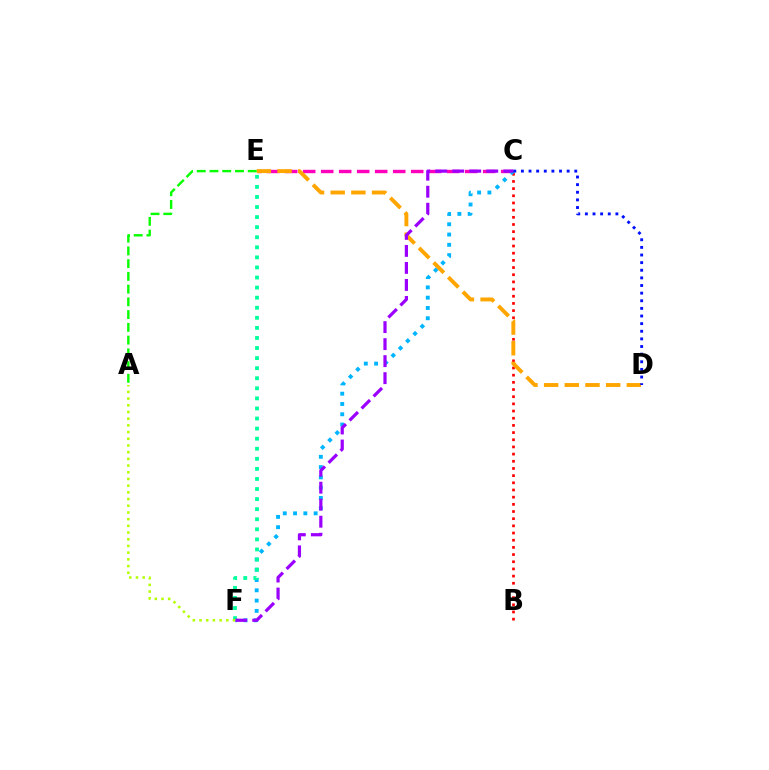{('C', 'E'): [{'color': '#ff00bd', 'line_style': 'dashed', 'thickness': 2.45}], ('B', 'C'): [{'color': '#ff0000', 'line_style': 'dotted', 'thickness': 1.95}], ('C', 'F'): [{'color': '#00b5ff', 'line_style': 'dotted', 'thickness': 2.79}, {'color': '#9b00ff', 'line_style': 'dashed', 'thickness': 2.31}], ('D', 'E'): [{'color': '#ffa500', 'line_style': 'dashed', 'thickness': 2.81}], ('E', 'F'): [{'color': '#00ff9d', 'line_style': 'dotted', 'thickness': 2.74}], ('C', 'D'): [{'color': '#0010ff', 'line_style': 'dotted', 'thickness': 2.07}], ('A', 'F'): [{'color': '#b3ff00', 'line_style': 'dotted', 'thickness': 1.82}], ('A', 'E'): [{'color': '#08ff00', 'line_style': 'dashed', 'thickness': 1.73}]}